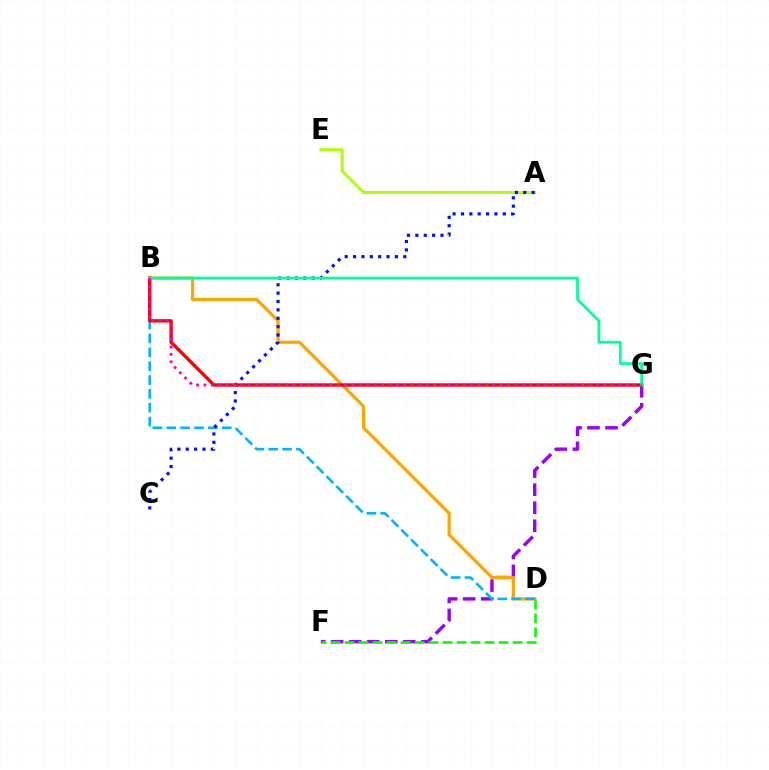{('F', 'G'): [{'color': '#9b00ff', 'line_style': 'dashed', 'thickness': 2.45}], ('A', 'E'): [{'color': '#b3ff00', 'line_style': 'solid', 'thickness': 2.14}], ('D', 'F'): [{'color': '#08ff00', 'line_style': 'dashed', 'thickness': 1.9}], ('B', 'D'): [{'color': '#ffa500', 'line_style': 'solid', 'thickness': 2.32}, {'color': '#00b5ff', 'line_style': 'dashed', 'thickness': 1.88}], ('A', 'C'): [{'color': '#0010ff', 'line_style': 'dotted', 'thickness': 2.27}], ('B', 'G'): [{'color': '#ff0000', 'line_style': 'solid', 'thickness': 2.4}, {'color': '#00ff9d', 'line_style': 'solid', 'thickness': 1.98}, {'color': '#ff00bd', 'line_style': 'dotted', 'thickness': 2.01}]}